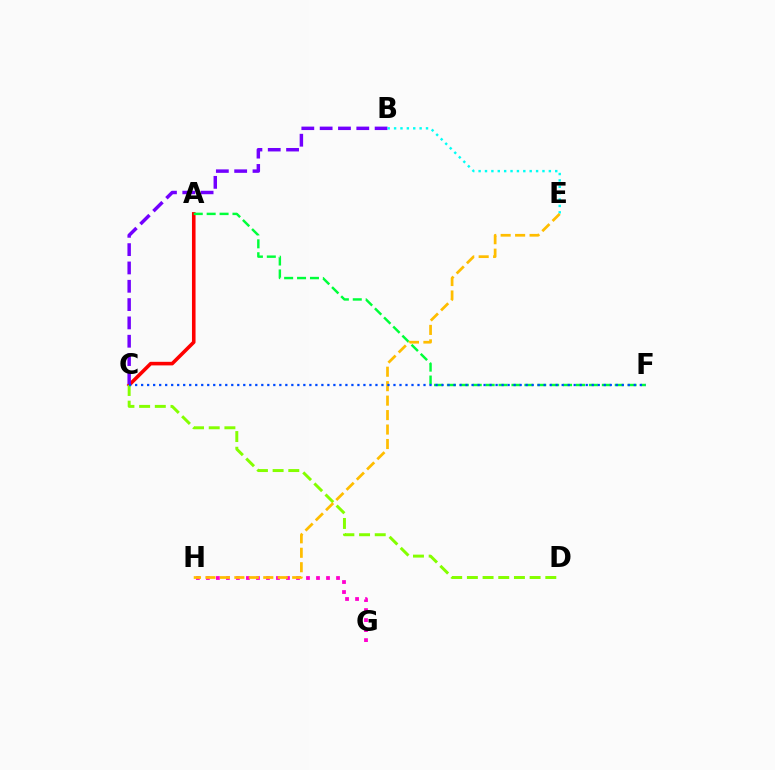{('A', 'C'): [{'color': '#ff0000', 'line_style': 'solid', 'thickness': 2.58}], ('A', 'F'): [{'color': '#00ff39', 'line_style': 'dashed', 'thickness': 1.75}], ('G', 'H'): [{'color': '#ff00cf', 'line_style': 'dotted', 'thickness': 2.72}], ('B', 'C'): [{'color': '#7200ff', 'line_style': 'dashed', 'thickness': 2.49}], ('B', 'E'): [{'color': '#00fff6', 'line_style': 'dotted', 'thickness': 1.73}], ('C', 'D'): [{'color': '#84ff00', 'line_style': 'dashed', 'thickness': 2.13}], ('E', 'H'): [{'color': '#ffbd00', 'line_style': 'dashed', 'thickness': 1.96}], ('C', 'F'): [{'color': '#004bff', 'line_style': 'dotted', 'thickness': 1.63}]}